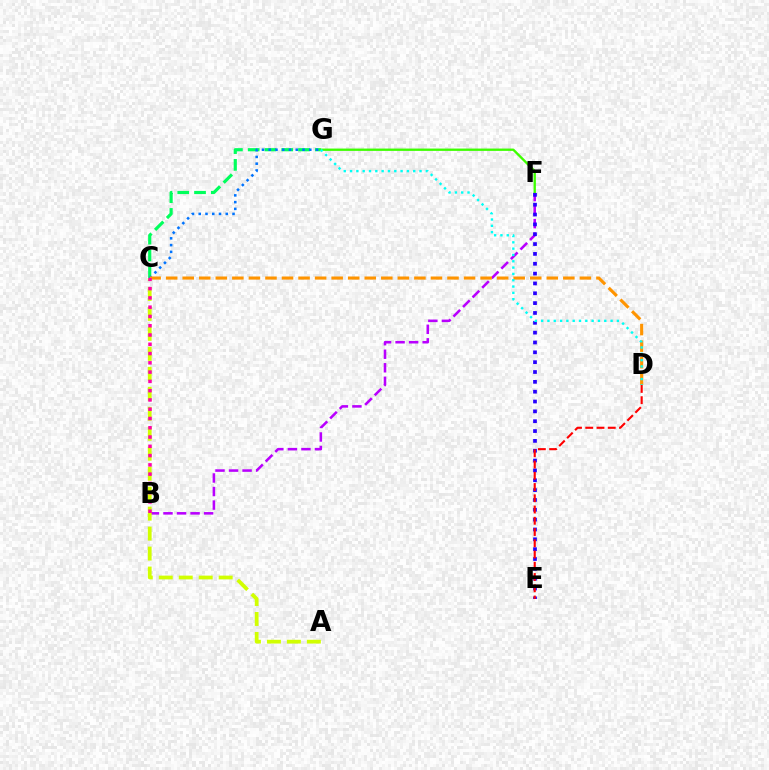{('B', 'F'): [{'color': '#b900ff', 'line_style': 'dashed', 'thickness': 1.84}], ('C', 'G'): [{'color': '#00ff5c', 'line_style': 'dashed', 'thickness': 2.28}, {'color': '#0074ff', 'line_style': 'dotted', 'thickness': 1.84}], ('F', 'G'): [{'color': '#3dff00', 'line_style': 'solid', 'thickness': 1.68}], ('E', 'F'): [{'color': '#2500ff', 'line_style': 'dotted', 'thickness': 2.67}], ('A', 'C'): [{'color': '#d1ff00', 'line_style': 'dashed', 'thickness': 2.71}], ('C', 'D'): [{'color': '#ff9400', 'line_style': 'dashed', 'thickness': 2.25}], ('D', 'E'): [{'color': '#ff0000', 'line_style': 'dashed', 'thickness': 1.53}], ('D', 'G'): [{'color': '#00fff6', 'line_style': 'dotted', 'thickness': 1.72}], ('B', 'C'): [{'color': '#ff00ac', 'line_style': 'dotted', 'thickness': 2.52}]}